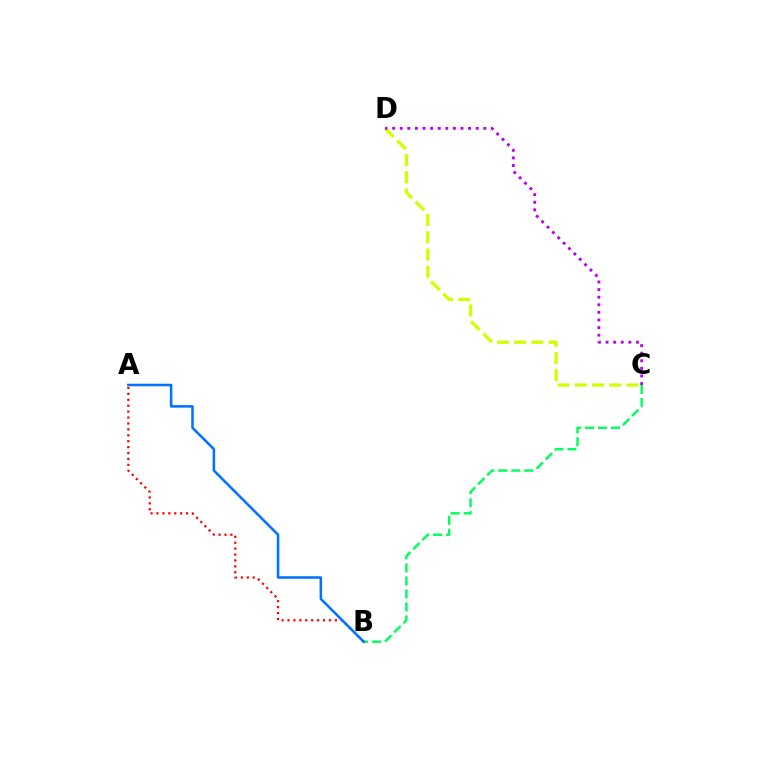{('B', 'C'): [{'color': '#00ff5c', 'line_style': 'dashed', 'thickness': 1.76}], ('C', 'D'): [{'color': '#d1ff00', 'line_style': 'dashed', 'thickness': 2.34}, {'color': '#b900ff', 'line_style': 'dotted', 'thickness': 2.06}], ('A', 'B'): [{'color': '#ff0000', 'line_style': 'dotted', 'thickness': 1.61}, {'color': '#0074ff', 'line_style': 'solid', 'thickness': 1.83}]}